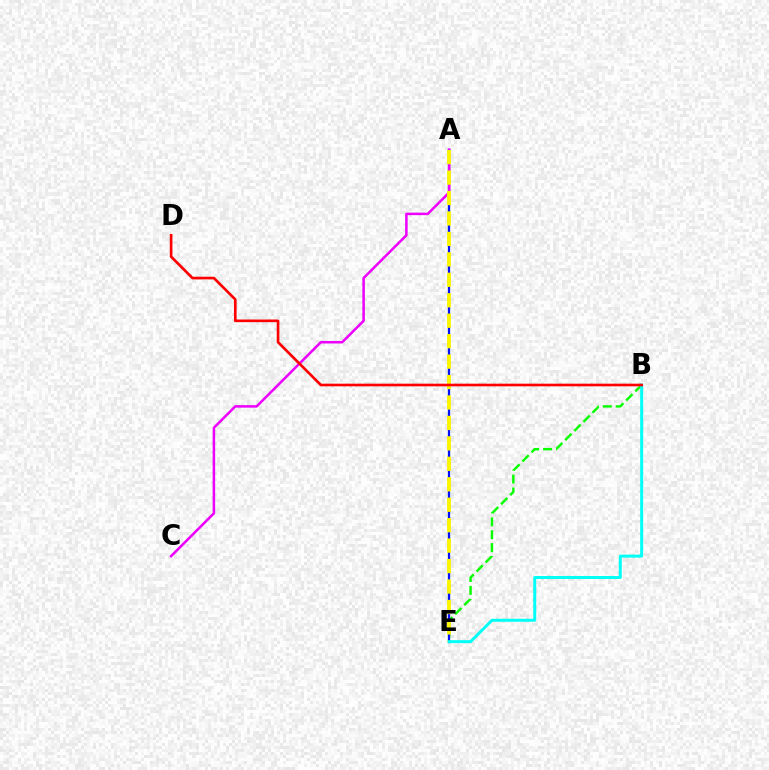{('B', 'E'): [{'color': '#08ff00', 'line_style': 'dashed', 'thickness': 1.75}, {'color': '#00fff6', 'line_style': 'solid', 'thickness': 2.14}], ('A', 'E'): [{'color': '#0010ff', 'line_style': 'solid', 'thickness': 1.63}, {'color': '#fcf500', 'line_style': 'dashed', 'thickness': 2.78}], ('A', 'C'): [{'color': '#ee00ff', 'line_style': 'solid', 'thickness': 1.82}], ('B', 'D'): [{'color': '#ff0000', 'line_style': 'solid', 'thickness': 1.91}]}